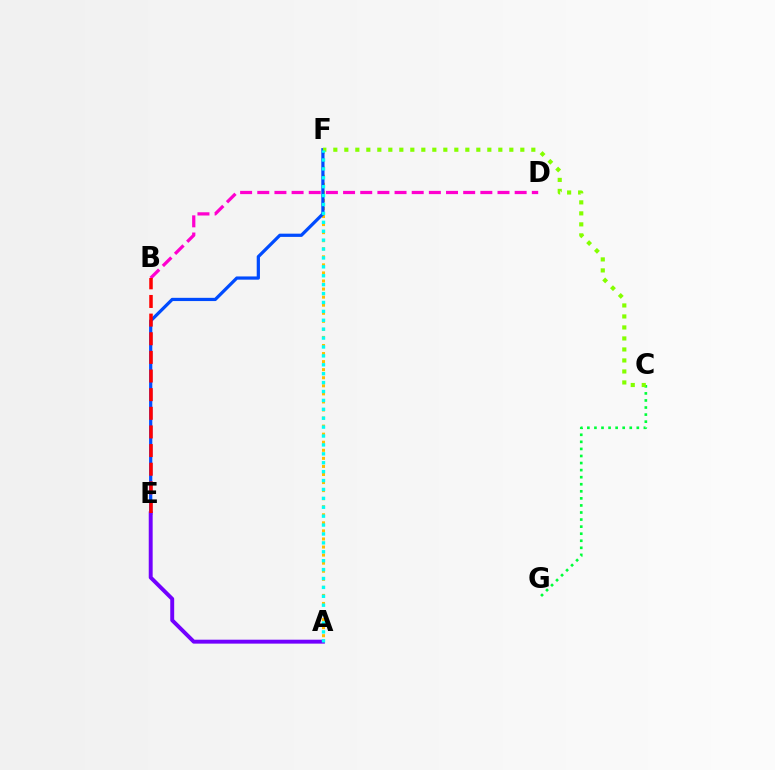{('A', 'F'): [{'color': '#ffbd00', 'line_style': 'dotted', 'thickness': 2.19}, {'color': '#00fff6', 'line_style': 'dotted', 'thickness': 2.42}], ('C', 'G'): [{'color': '#00ff39', 'line_style': 'dotted', 'thickness': 1.92}], ('E', 'F'): [{'color': '#004bff', 'line_style': 'solid', 'thickness': 2.32}], ('C', 'F'): [{'color': '#84ff00', 'line_style': 'dotted', 'thickness': 2.99}], ('A', 'E'): [{'color': '#7200ff', 'line_style': 'solid', 'thickness': 2.83}], ('B', 'D'): [{'color': '#ff00cf', 'line_style': 'dashed', 'thickness': 2.33}], ('B', 'E'): [{'color': '#ff0000', 'line_style': 'dashed', 'thickness': 2.53}]}